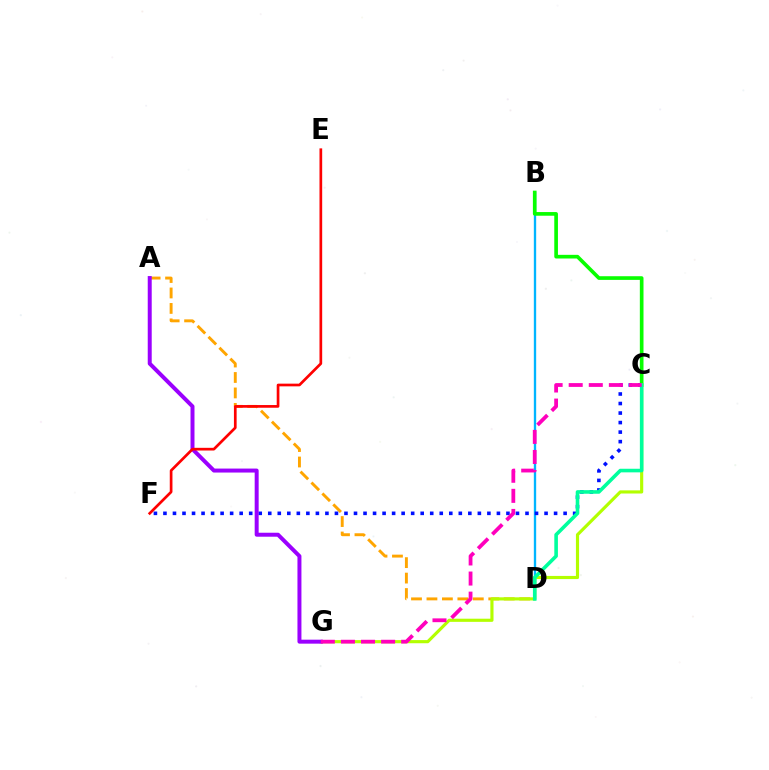{('B', 'D'): [{'color': '#00b5ff', 'line_style': 'solid', 'thickness': 1.69}], ('B', 'C'): [{'color': '#08ff00', 'line_style': 'solid', 'thickness': 2.64}], ('A', 'D'): [{'color': '#ffa500', 'line_style': 'dashed', 'thickness': 2.1}], ('C', 'F'): [{'color': '#0010ff', 'line_style': 'dotted', 'thickness': 2.59}], ('C', 'G'): [{'color': '#b3ff00', 'line_style': 'solid', 'thickness': 2.26}, {'color': '#ff00bd', 'line_style': 'dashed', 'thickness': 2.73}], ('A', 'G'): [{'color': '#9b00ff', 'line_style': 'solid', 'thickness': 2.86}], ('C', 'D'): [{'color': '#00ff9d', 'line_style': 'solid', 'thickness': 2.59}], ('E', 'F'): [{'color': '#ff0000', 'line_style': 'solid', 'thickness': 1.94}]}